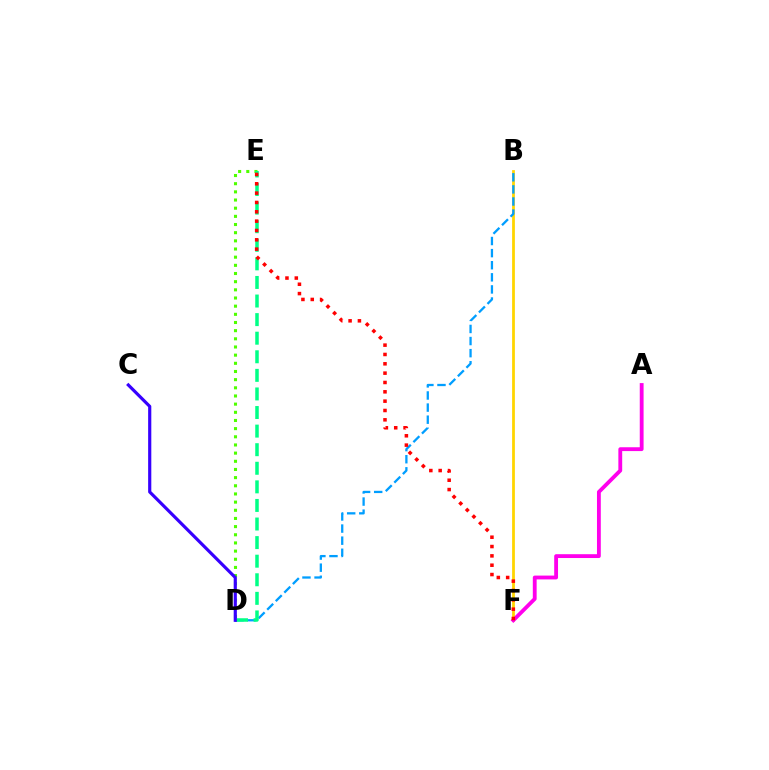{('B', 'F'): [{'color': '#ffd500', 'line_style': 'solid', 'thickness': 2.0}], ('A', 'F'): [{'color': '#ff00ed', 'line_style': 'solid', 'thickness': 2.76}], ('B', 'D'): [{'color': '#009eff', 'line_style': 'dashed', 'thickness': 1.64}], ('D', 'E'): [{'color': '#4fff00', 'line_style': 'dotted', 'thickness': 2.22}, {'color': '#00ff86', 'line_style': 'dashed', 'thickness': 2.52}], ('E', 'F'): [{'color': '#ff0000', 'line_style': 'dotted', 'thickness': 2.54}], ('C', 'D'): [{'color': '#3700ff', 'line_style': 'solid', 'thickness': 2.28}]}